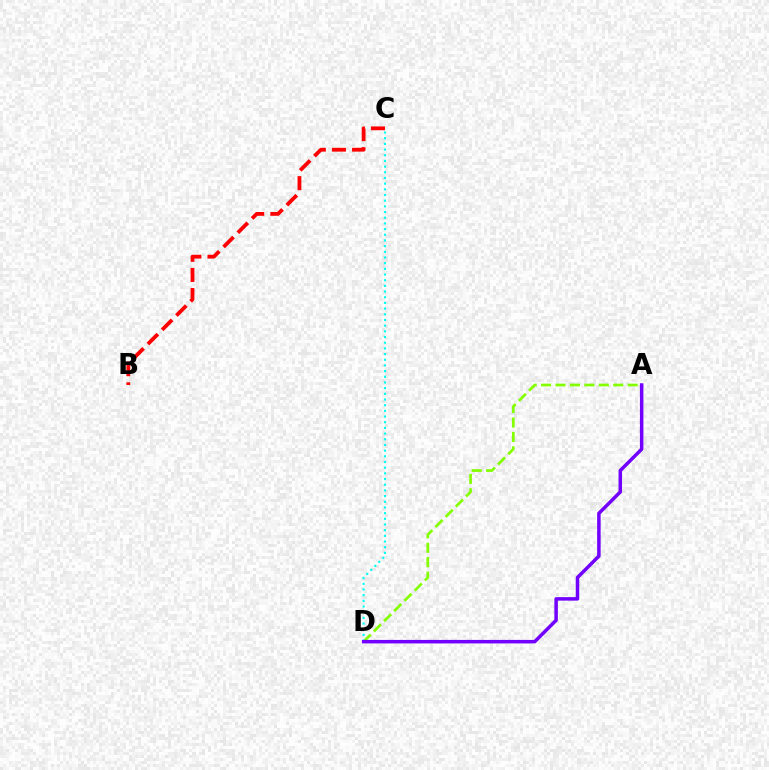{('A', 'D'): [{'color': '#84ff00', 'line_style': 'dashed', 'thickness': 1.96}, {'color': '#7200ff', 'line_style': 'solid', 'thickness': 2.51}], ('B', 'C'): [{'color': '#ff0000', 'line_style': 'dashed', 'thickness': 2.74}], ('C', 'D'): [{'color': '#00fff6', 'line_style': 'dotted', 'thickness': 1.54}]}